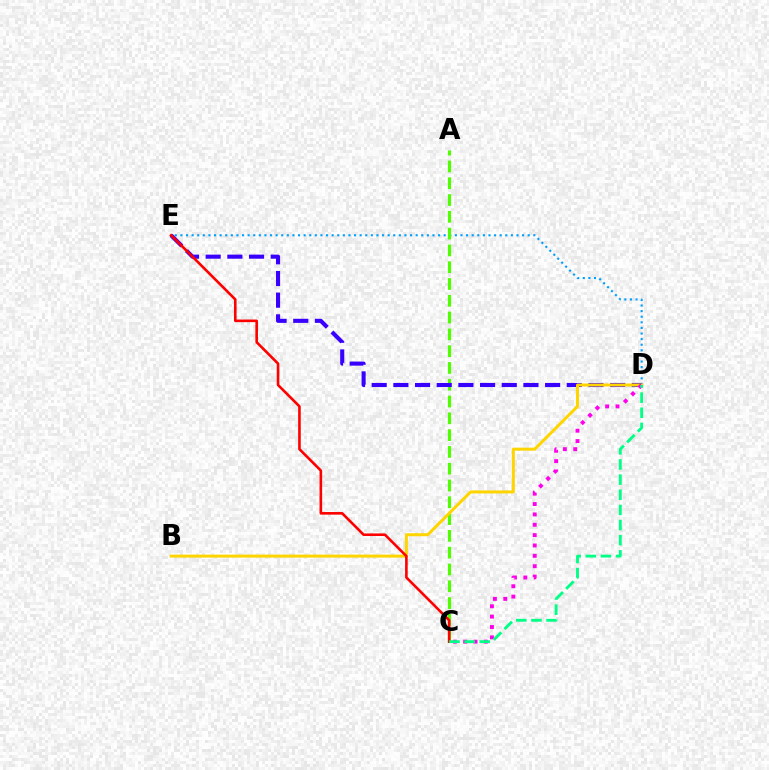{('D', 'E'): [{'color': '#009eff', 'line_style': 'dotted', 'thickness': 1.52}, {'color': '#3700ff', 'line_style': 'dashed', 'thickness': 2.94}], ('A', 'C'): [{'color': '#4fff00', 'line_style': 'dashed', 'thickness': 2.28}], ('B', 'D'): [{'color': '#ffd500', 'line_style': 'solid', 'thickness': 2.16}], ('C', 'E'): [{'color': '#ff0000', 'line_style': 'solid', 'thickness': 1.88}], ('C', 'D'): [{'color': '#ff00ed', 'line_style': 'dotted', 'thickness': 2.81}, {'color': '#00ff86', 'line_style': 'dashed', 'thickness': 2.06}]}